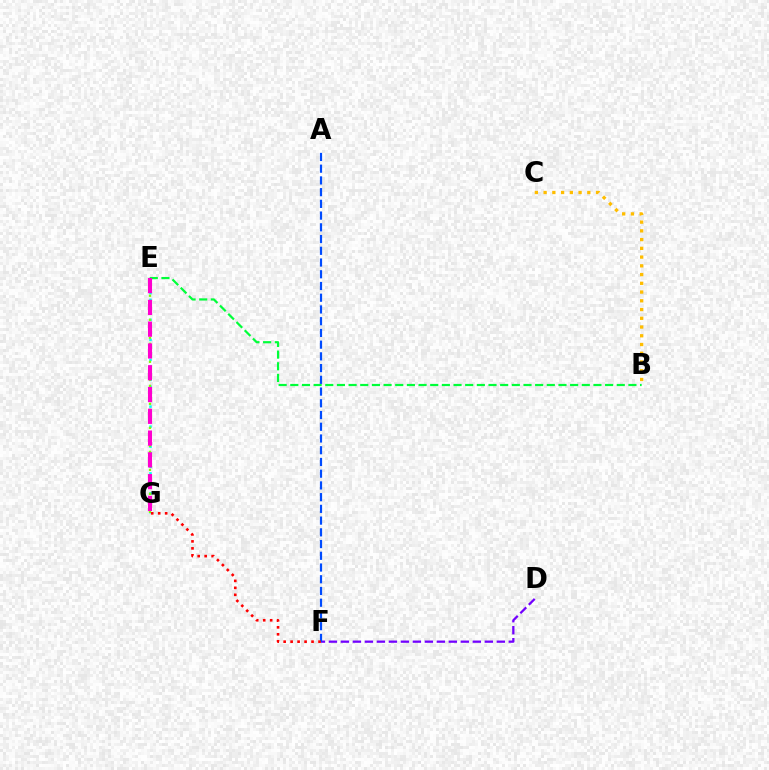{('B', 'E'): [{'color': '#00ff39', 'line_style': 'dashed', 'thickness': 1.58}], ('E', 'G'): [{'color': '#00fff6', 'line_style': 'dotted', 'thickness': 1.81}, {'color': '#84ff00', 'line_style': 'dotted', 'thickness': 1.63}, {'color': '#ff00cf', 'line_style': 'dashed', 'thickness': 2.96}], ('D', 'F'): [{'color': '#7200ff', 'line_style': 'dashed', 'thickness': 1.63}], ('A', 'F'): [{'color': '#004bff', 'line_style': 'dashed', 'thickness': 1.59}], ('B', 'C'): [{'color': '#ffbd00', 'line_style': 'dotted', 'thickness': 2.38}], ('F', 'G'): [{'color': '#ff0000', 'line_style': 'dotted', 'thickness': 1.89}]}